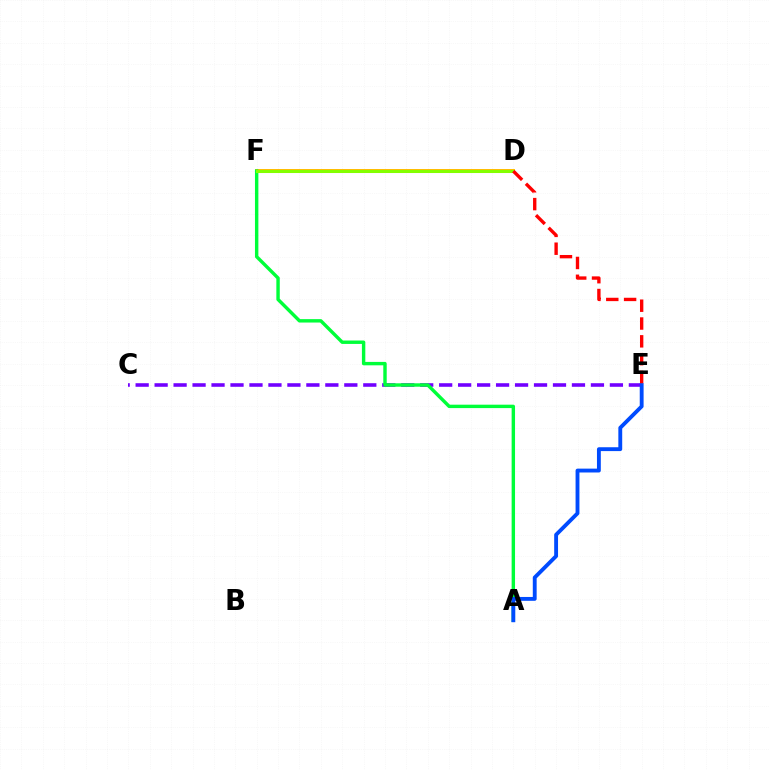{('D', 'F'): [{'color': '#00fff6', 'line_style': 'dotted', 'thickness': 1.79}, {'color': '#ff00cf', 'line_style': 'solid', 'thickness': 2.18}, {'color': '#ffbd00', 'line_style': 'solid', 'thickness': 2.85}, {'color': '#84ff00', 'line_style': 'solid', 'thickness': 2.17}], ('C', 'E'): [{'color': '#7200ff', 'line_style': 'dashed', 'thickness': 2.58}], ('A', 'F'): [{'color': '#00ff39', 'line_style': 'solid', 'thickness': 2.46}], ('A', 'E'): [{'color': '#004bff', 'line_style': 'solid', 'thickness': 2.78}], ('D', 'E'): [{'color': '#ff0000', 'line_style': 'dashed', 'thickness': 2.42}]}